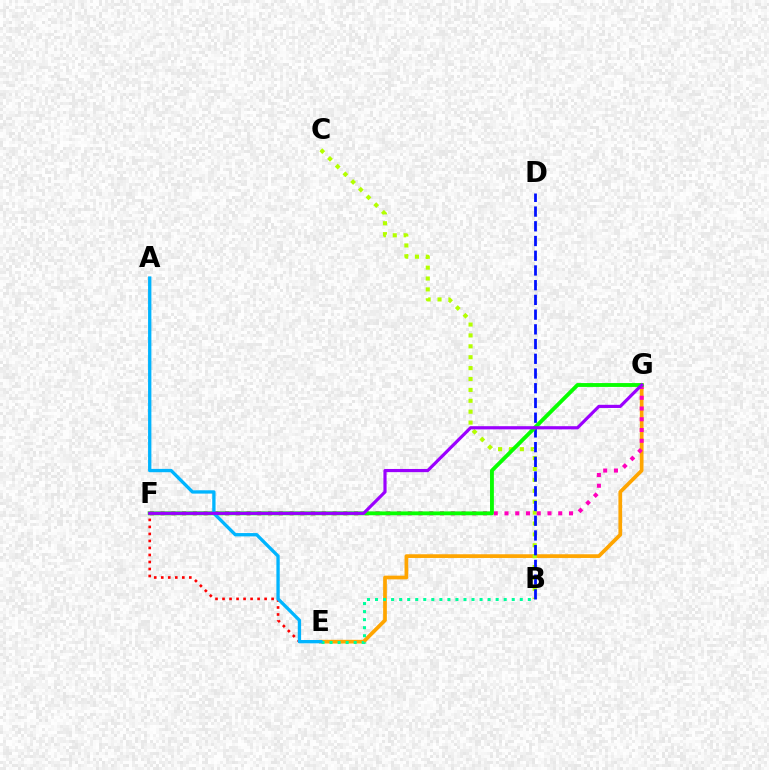{('E', 'G'): [{'color': '#ffa500', 'line_style': 'solid', 'thickness': 2.67}], ('E', 'F'): [{'color': '#ff0000', 'line_style': 'dotted', 'thickness': 1.91}], ('B', 'C'): [{'color': '#b3ff00', 'line_style': 'dotted', 'thickness': 2.96}], ('B', 'E'): [{'color': '#00ff9d', 'line_style': 'dotted', 'thickness': 2.18}], ('F', 'G'): [{'color': '#ff00bd', 'line_style': 'dotted', 'thickness': 2.92}, {'color': '#08ff00', 'line_style': 'solid', 'thickness': 2.78}, {'color': '#9b00ff', 'line_style': 'solid', 'thickness': 2.28}], ('B', 'D'): [{'color': '#0010ff', 'line_style': 'dashed', 'thickness': 2.0}], ('A', 'E'): [{'color': '#00b5ff', 'line_style': 'solid', 'thickness': 2.39}]}